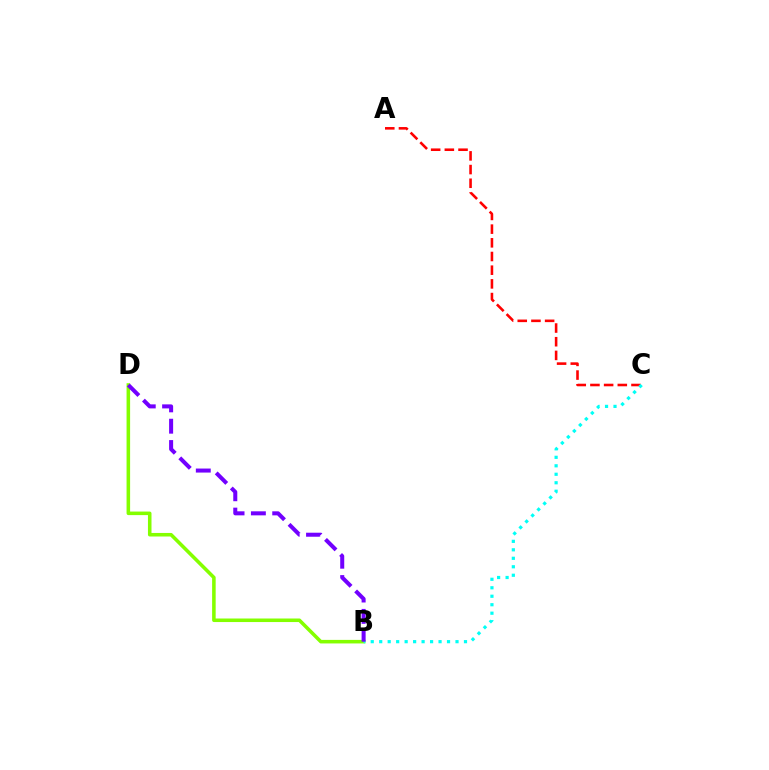{('A', 'C'): [{'color': '#ff0000', 'line_style': 'dashed', 'thickness': 1.86}], ('B', 'D'): [{'color': '#84ff00', 'line_style': 'solid', 'thickness': 2.56}, {'color': '#7200ff', 'line_style': 'dashed', 'thickness': 2.9}], ('B', 'C'): [{'color': '#00fff6', 'line_style': 'dotted', 'thickness': 2.3}]}